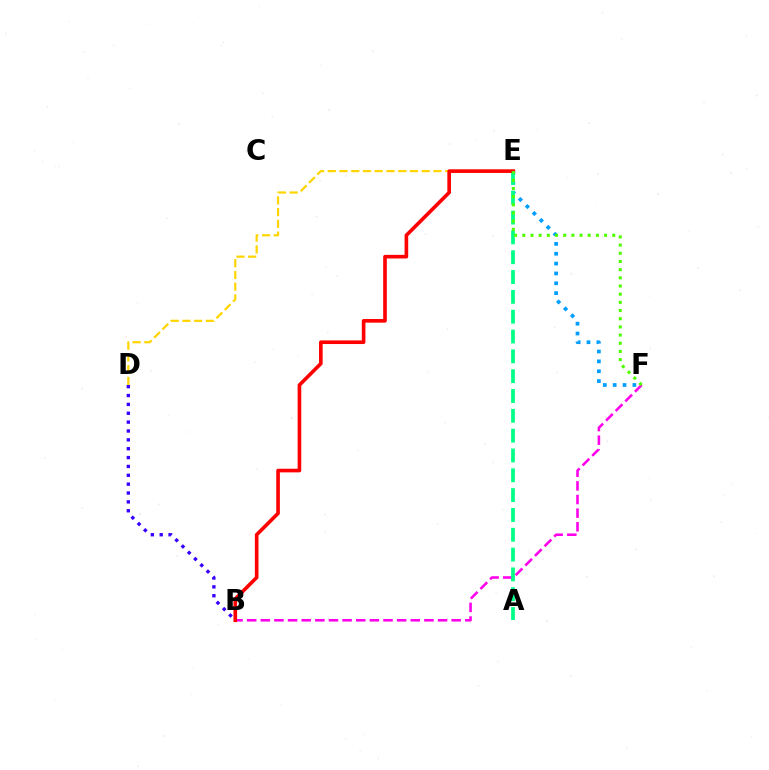{('B', 'F'): [{'color': '#ff00ed', 'line_style': 'dashed', 'thickness': 1.85}], ('D', 'E'): [{'color': '#ffd500', 'line_style': 'dashed', 'thickness': 1.59}], ('E', 'F'): [{'color': '#009eff', 'line_style': 'dotted', 'thickness': 2.68}, {'color': '#4fff00', 'line_style': 'dotted', 'thickness': 2.22}], ('B', 'D'): [{'color': '#3700ff', 'line_style': 'dotted', 'thickness': 2.41}], ('A', 'E'): [{'color': '#00ff86', 'line_style': 'dashed', 'thickness': 2.69}], ('B', 'E'): [{'color': '#ff0000', 'line_style': 'solid', 'thickness': 2.61}]}